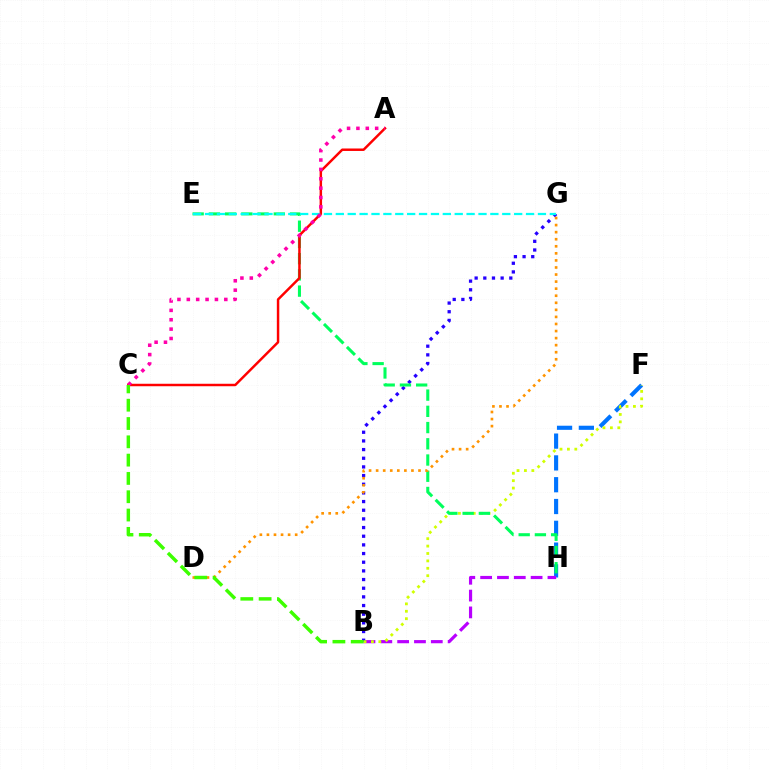{('F', 'H'): [{'color': '#0074ff', 'line_style': 'dashed', 'thickness': 2.96}], ('B', 'H'): [{'color': '#b900ff', 'line_style': 'dashed', 'thickness': 2.29}], ('B', 'G'): [{'color': '#2500ff', 'line_style': 'dotted', 'thickness': 2.35}], ('B', 'F'): [{'color': '#d1ff00', 'line_style': 'dotted', 'thickness': 2.01}], ('E', 'H'): [{'color': '#00ff5c', 'line_style': 'dashed', 'thickness': 2.2}], ('A', 'C'): [{'color': '#ff0000', 'line_style': 'solid', 'thickness': 1.78}, {'color': '#ff00ac', 'line_style': 'dotted', 'thickness': 2.55}], ('E', 'G'): [{'color': '#00fff6', 'line_style': 'dashed', 'thickness': 1.62}], ('D', 'G'): [{'color': '#ff9400', 'line_style': 'dotted', 'thickness': 1.92}], ('B', 'C'): [{'color': '#3dff00', 'line_style': 'dashed', 'thickness': 2.49}]}